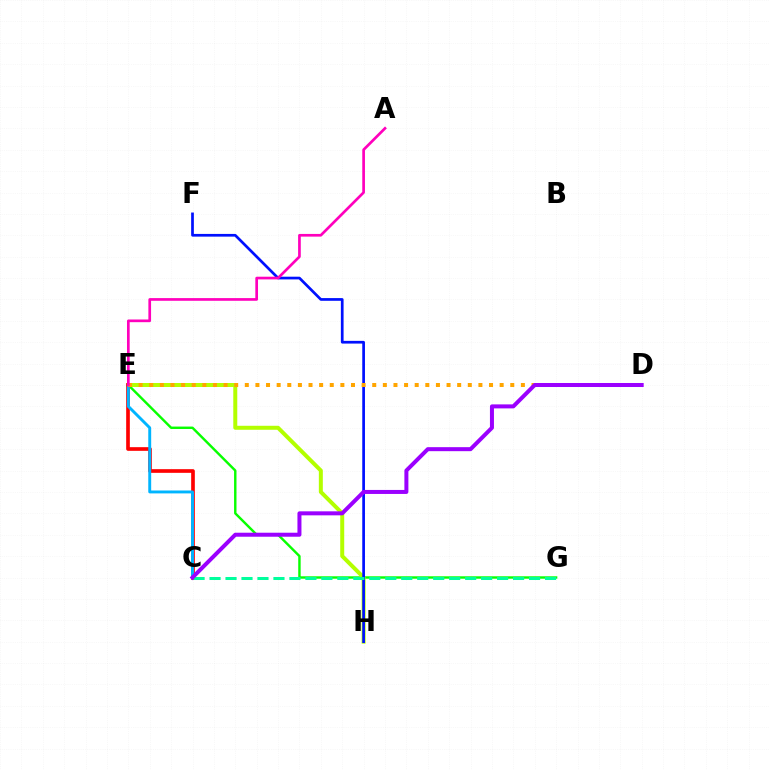{('E', 'G'): [{'color': '#08ff00', 'line_style': 'solid', 'thickness': 1.75}], ('E', 'H'): [{'color': '#b3ff00', 'line_style': 'solid', 'thickness': 2.87}], ('F', 'H'): [{'color': '#0010ff', 'line_style': 'solid', 'thickness': 1.95}], ('C', 'E'): [{'color': '#ff0000', 'line_style': 'solid', 'thickness': 2.64}, {'color': '#00b5ff', 'line_style': 'solid', 'thickness': 2.1}], ('D', 'E'): [{'color': '#ffa500', 'line_style': 'dotted', 'thickness': 2.89}], ('C', 'G'): [{'color': '#00ff9d', 'line_style': 'dashed', 'thickness': 2.17}], ('C', 'D'): [{'color': '#9b00ff', 'line_style': 'solid', 'thickness': 2.88}], ('A', 'E'): [{'color': '#ff00bd', 'line_style': 'solid', 'thickness': 1.94}]}